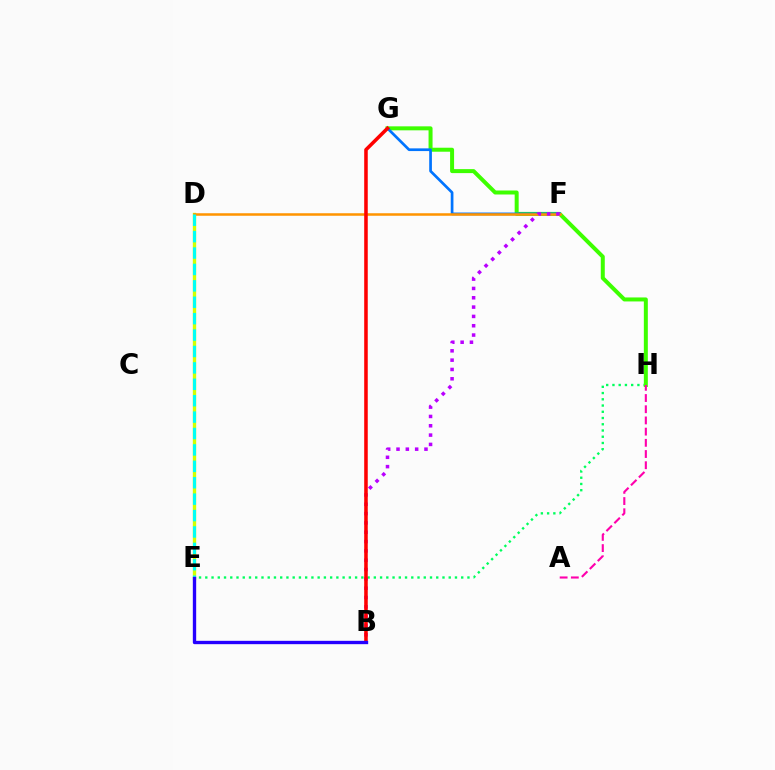{('E', 'H'): [{'color': '#00ff5c', 'line_style': 'dotted', 'thickness': 1.7}], ('D', 'E'): [{'color': '#d1ff00', 'line_style': 'solid', 'thickness': 2.41}, {'color': '#00fff6', 'line_style': 'dashed', 'thickness': 2.23}], ('G', 'H'): [{'color': '#3dff00', 'line_style': 'solid', 'thickness': 2.87}], ('F', 'G'): [{'color': '#0074ff', 'line_style': 'solid', 'thickness': 1.94}], ('D', 'F'): [{'color': '#ff9400', 'line_style': 'solid', 'thickness': 1.82}], ('A', 'H'): [{'color': '#ff00ac', 'line_style': 'dashed', 'thickness': 1.52}], ('B', 'F'): [{'color': '#b900ff', 'line_style': 'dotted', 'thickness': 2.53}], ('B', 'G'): [{'color': '#ff0000', 'line_style': 'solid', 'thickness': 2.55}], ('B', 'E'): [{'color': '#2500ff', 'line_style': 'solid', 'thickness': 2.41}]}